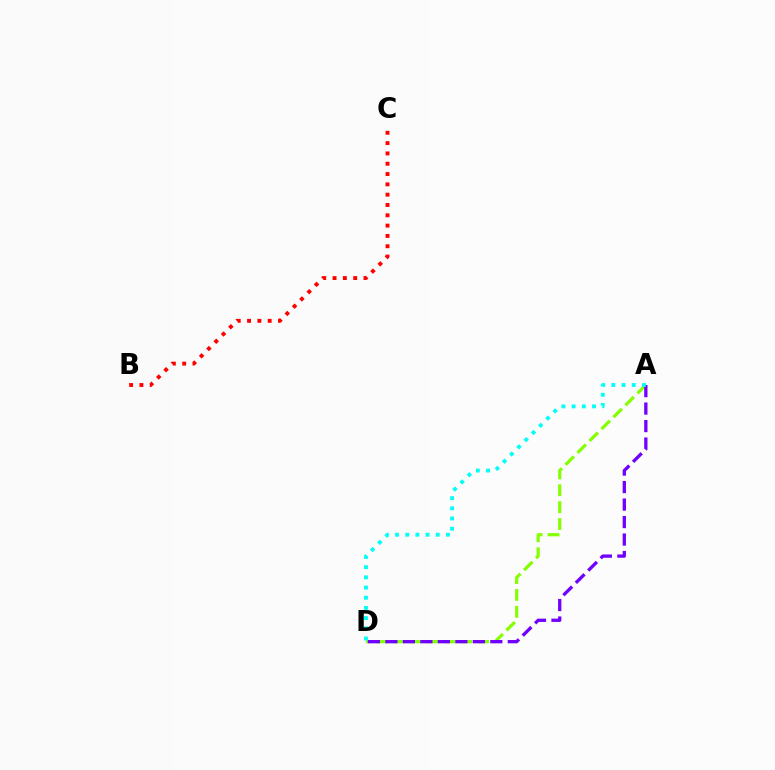{('A', 'D'): [{'color': '#84ff00', 'line_style': 'dashed', 'thickness': 2.3}, {'color': '#7200ff', 'line_style': 'dashed', 'thickness': 2.38}, {'color': '#00fff6', 'line_style': 'dotted', 'thickness': 2.77}], ('B', 'C'): [{'color': '#ff0000', 'line_style': 'dotted', 'thickness': 2.8}]}